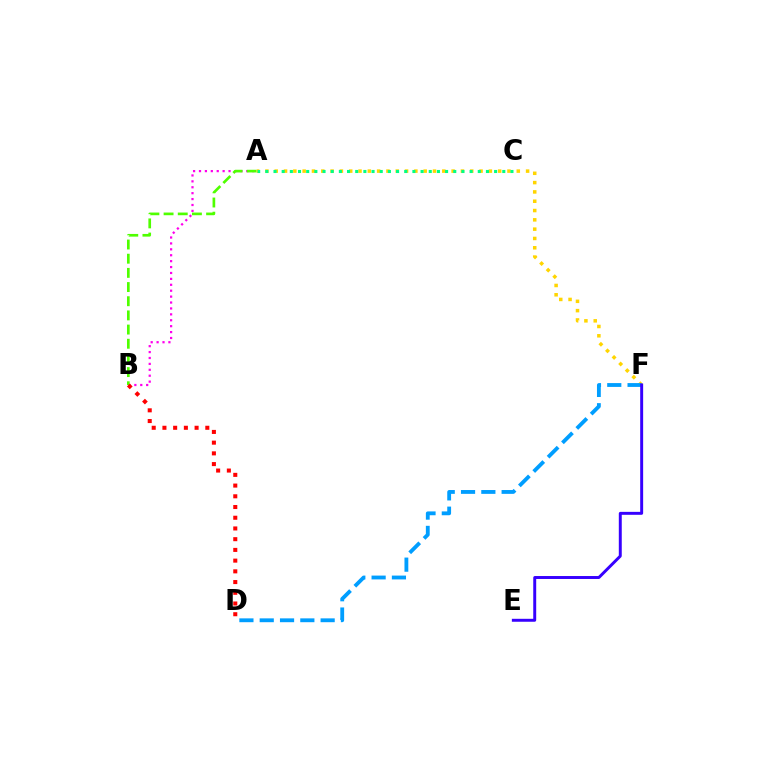{('A', 'B'): [{'color': '#ff00ed', 'line_style': 'dotted', 'thickness': 1.61}, {'color': '#4fff00', 'line_style': 'dashed', 'thickness': 1.93}], ('A', 'F'): [{'color': '#ffd500', 'line_style': 'dotted', 'thickness': 2.53}], ('B', 'D'): [{'color': '#ff0000', 'line_style': 'dotted', 'thickness': 2.91}], ('D', 'F'): [{'color': '#009eff', 'line_style': 'dashed', 'thickness': 2.76}], ('E', 'F'): [{'color': '#3700ff', 'line_style': 'solid', 'thickness': 2.12}], ('A', 'C'): [{'color': '#00ff86', 'line_style': 'dotted', 'thickness': 2.22}]}